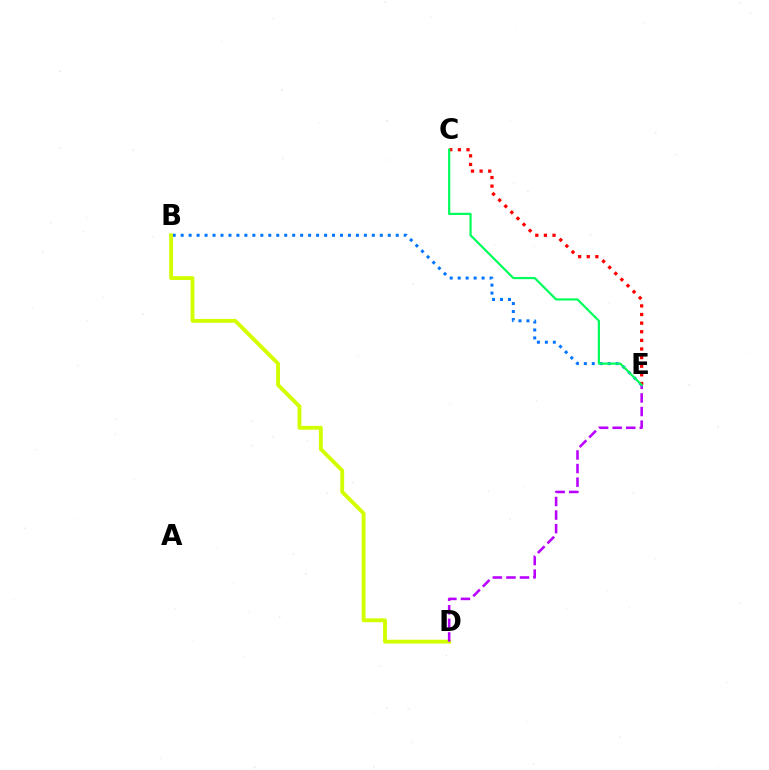{('B', 'E'): [{'color': '#0074ff', 'line_style': 'dotted', 'thickness': 2.16}], ('C', 'E'): [{'color': '#ff0000', 'line_style': 'dotted', 'thickness': 2.34}, {'color': '#00ff5c', 'line_style': 'solid', 'thickness': 1.58}], ('B', 'D'): [{'color': '#d1ff00', 'line_style': 'solid', 'thickness': 2.77}], ('D', 'E'): [{'color': '#b900ff', 'line_style': 'dashed', 'thickness': 1.85}]}